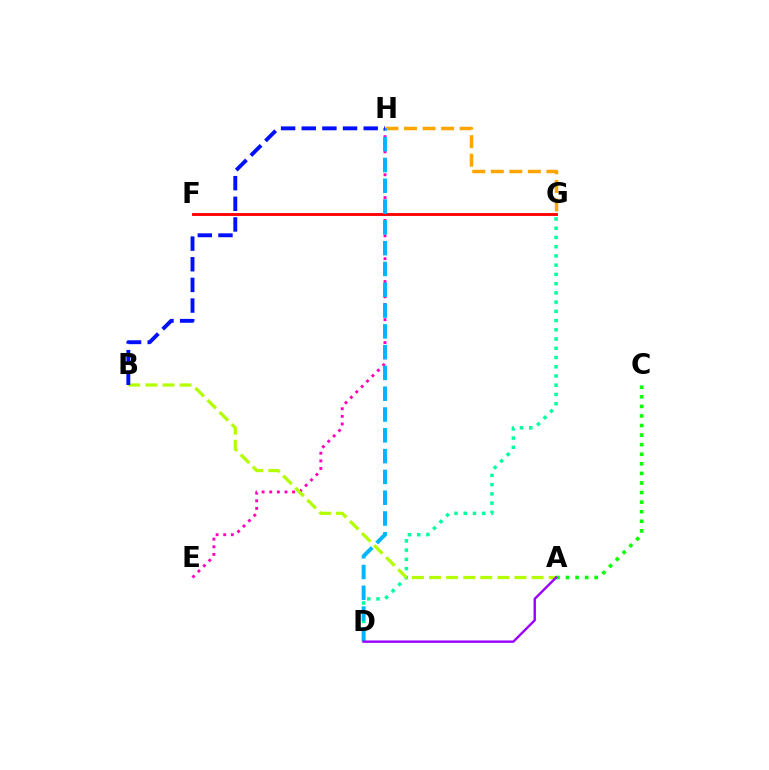{('G', 'H'): [{'color': '#ffa500', 'line_style': 'dashed', 'thickness': 2.52}], ('E', 'H'): [{'color': '#ff00bd', 'line_style': 'dotted', 'thickness': 2.07}], ('A', 'C'): [{'color': '#08ff00', 'line_style': 'dotted', 'thickness': 2.6}], ('F', 'G'): [{'color': '#ff0000', 'line_style': 'solid', 'thickness': 2.07}], ('D', 'G'): [{'color': '#00ff9d', 'line_style': 'dotted', 'thickness': 2.51}], ('A', 'B'): [{'color': '#b3ff00', 'line_style': 'dashed', 'thickness': 2.32}], ('D', 'H'): [{'color': '#00b5ff', 'line_style': 'dashed', 'thickness': 2.82}], ('B', 'H'): [{'color': '#0010ff', 'line_style': 'dashed', 'thickness': 2.8}], ('A', 'D'): [{'color': '#9b00ff', 'line_style': 'solid', 'thickness': 1.73}]}